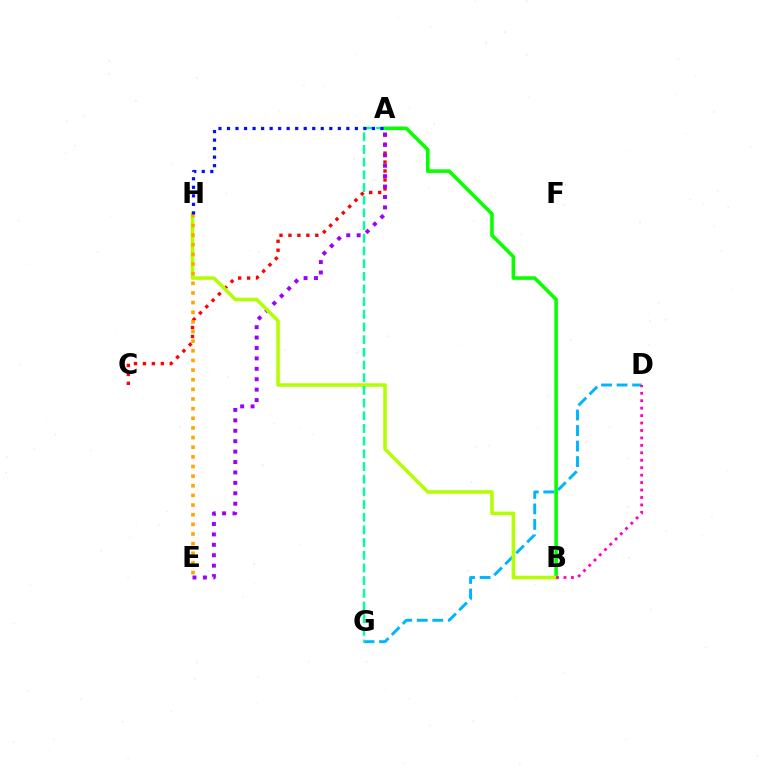{('A', 'C'): [{'color': '#ff0000', 'line_style': 'dotted', 'thickness': 2.43}], ('A', 'E'): [{'color': '#9b00ff', 'line_style': 'dotted', 'thickness': 2.83}], ('A', 'B'): [{'color': '#08ff00', 'line_style': 'solid', 'thickness': 2.58}], ('D', 'G'): [{'color': '#00b5ff', 'line_style': 'dashed', 'thickness': 2.11}], ('B', 'H'): [{'color': '#b3ff00', 'line_style': 'solid', 'thickness': 2.54}], ('B', 'D'): [{'color': '#ff00bd', 'line_style': 'dotted', 'thickness': 2.02}], ('A', 'G'): [{'color': '#00ff9d', 'line_style': 'dashed', 'thickness': 1.72}], ('E', 'H'): [{'color': '#ffa500', 'line_style': 'dotted', 'thickness': 2.62}], ('A', 'H'): [{'color': '#0010ff', 'line_style': 'dotted', 'thickness': 2.32}]}